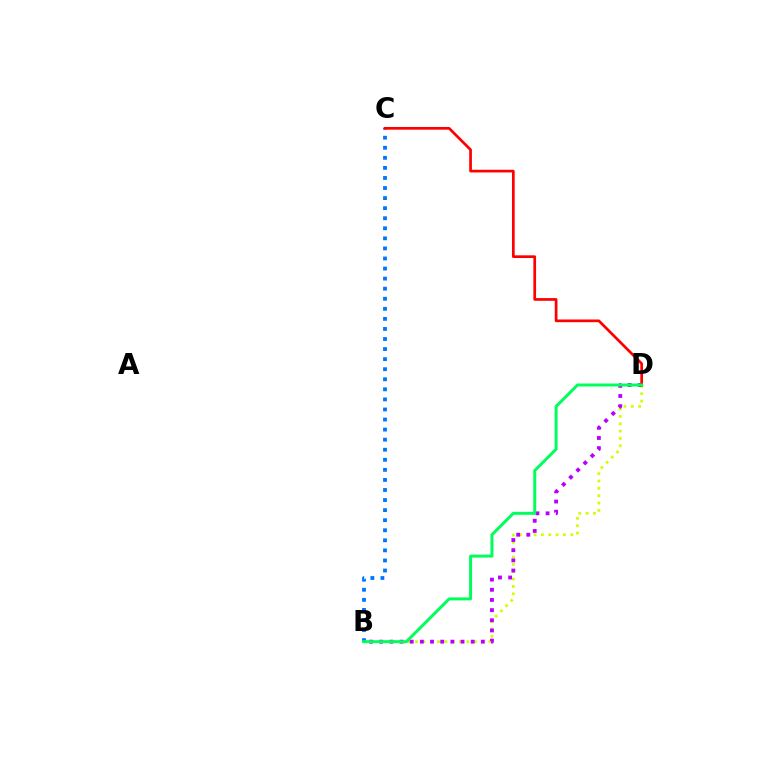{('B', 'D'): [{'color': '#d1ff00', 'line_style': 'dotted', 'thickness': 2.0}, {'color': '#b900ff', 'line_style': 'dotted', 'thickness': 2.76}, {'color': '#00ff5c', 'line_style': 'solid', 'thickness': 2.15}], ('B', 'C'): [{'color': '#0074ff', 'line_style': 'dotted', 'thickness': 2.73}], ('C', 'D'): [{'color': '#ff0000', 'line_style': 'solid', 'thickness': 1.95}]}